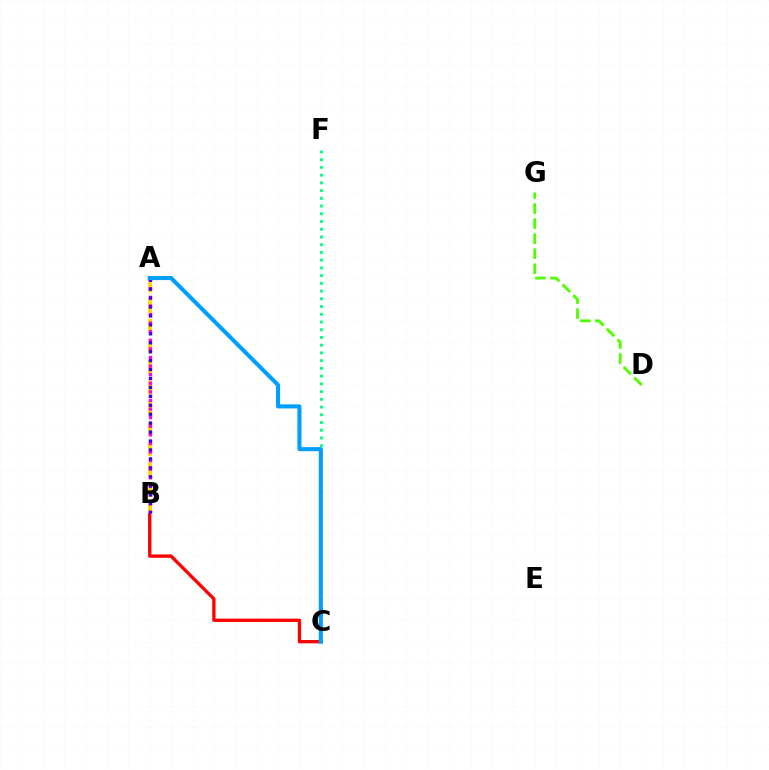{('B', 'C'): [{'color': '#ff0000', 'line_style': 'solid', 'thickness': 2.39}], ('A', 'B'): [{'color': '#ffd500', 'line_style': 'dashed', 'thickness': 2.78}, {'color': '#ff00ed', 'line_style': 'dotted', 'thickness': 2.34}, {'color': '#3700ff', 'line_style': 'dotted', 'thickness': 2.43}], ('D', 'G'): [{'color': '#4fff00', 'line_style': 'dashed', 'thickness': 2.04}], ('C', 'F'): [{'color': '#00ff86', 'line_style': 'dotted', 'thickness': 2.1}], ('A', 'C'): [{'color': '#009eff', 'line_style': 'solid', 'thickness': 2.93}]}